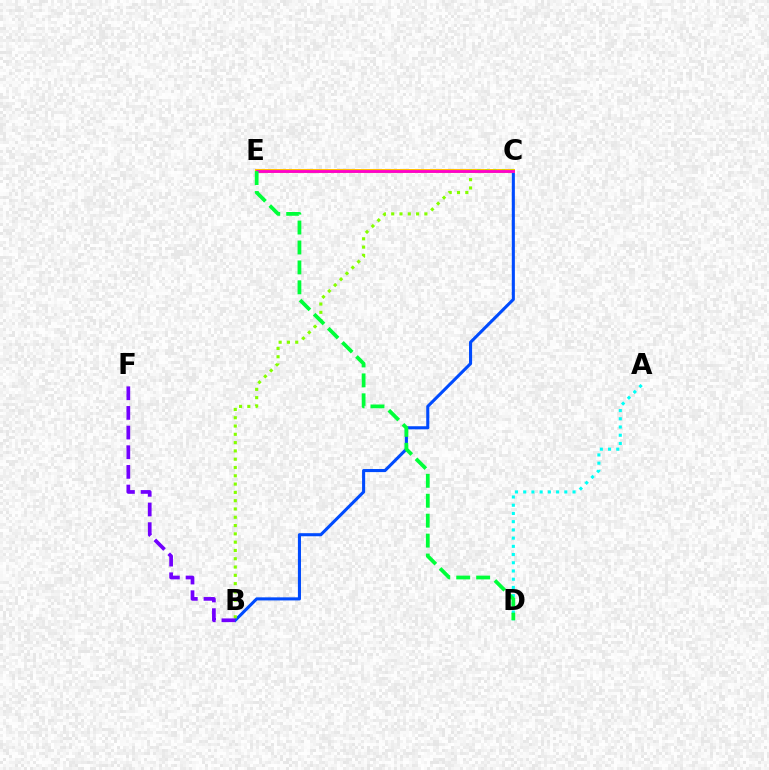{('B', 'C'): [{'color': '#004bff', 'line_style': 'solid', 'thickness': 2.22}, {'color': '#84ff00', 'line_style': 'dotted', 'thickness': 2.25}], ('C', 'E'): [{'color': '#ff0000', 'line_style': 'dotted', 'thickness': 1.69}, {'color': '#ffbd00', 'line_style': 'solid', 'thickness': 2.85}, {'color': '#ff00cf', 'line_style': 'solid', 'thickness': 2.03}], ('B', 'F'): [{'color': '#7200ff', 'line_style': 'dashed', 'thickness': 2.67}], ('A', 'D'): [{'color': '#00fff6', 'line_style': 'dotted', 'thickness': 2.23}], ('D', 'E'): [{'color': '#00ff39', 'line_style': 'dashed', 'thickness': 2.71}]}